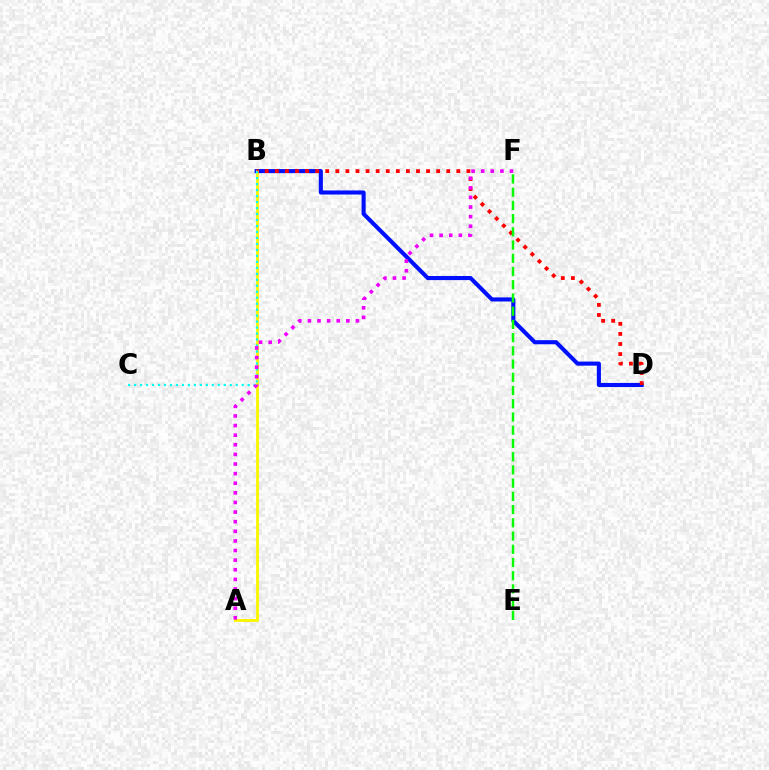{('B', 'D'): [{'color': '#0010ff', 'line_style': 'solid', 'thickness': 2.94}, {'color': '#ff0000', 'line_style': 'dotted', 'thickness': 2.74}], ('A', 'B'): [{'color': '#fcf500', 'line_style': 'solid', 'thickness': 2.07}], ('B', 'C'): [{'color': '#00fff6', 'line_style': 'dotted', 'thickness': 1.62}], ('E', 'F'): [{'color': '#08ff00', 'line_style': 'dashed', 'thickness': 1.8}], ('A', 'F'): [{'color': '#ee00ff', 'line_style': 'dotted', 'thickness': 2.61}]}